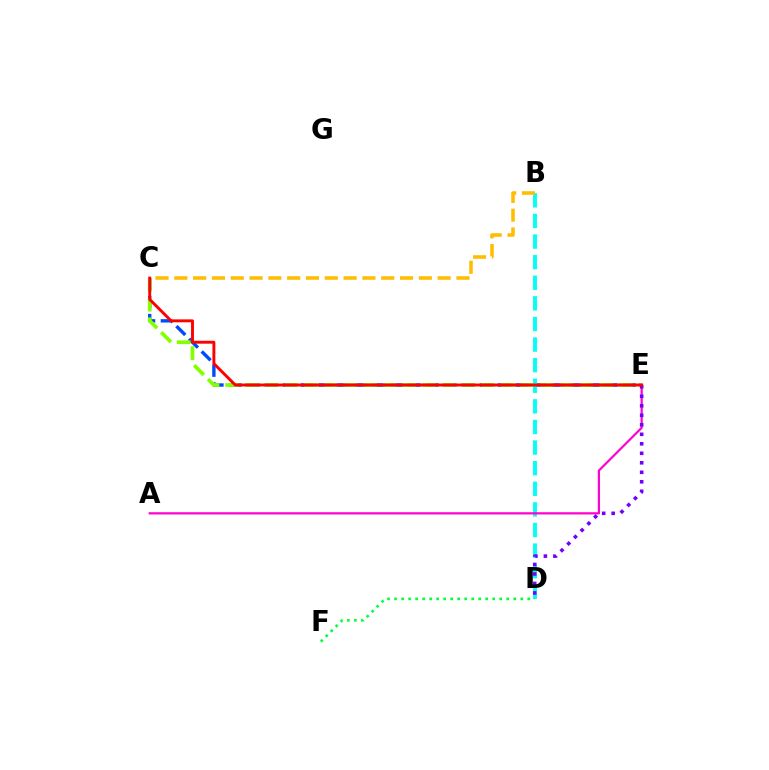{('C', 'E'): [{'color': '#004bff', 'line_style': 'dashed', 'thickness': 2.43}, {'color': '#84ff00', 'line_style': 'dashed', 'thickness': 2.67}, {'color': '#ff0000', 'line_style': 'solid', 'thickness': 2.1}], ('B', 'D'): [{'color': '#00fff6', 'line_style': 'dashed', 'thickness': 2.8}], ('A', 'E'): [{'color': '#ff00cf', 'line_style': 'solid', 'thickness': 1.58}], ('D', 'F'): [{'color': '#00ff39', 'line_style': 'dotted', 'thickness': 1.9}], ('B', 'C'): [{'color': '#ffbd00', 'line_style': 'dashed', 'thickness': 2.56}], ('D', 'E'): [{'color': '#7200ff', 'line_style': 'dotted', 'thickness': 2.58}]}